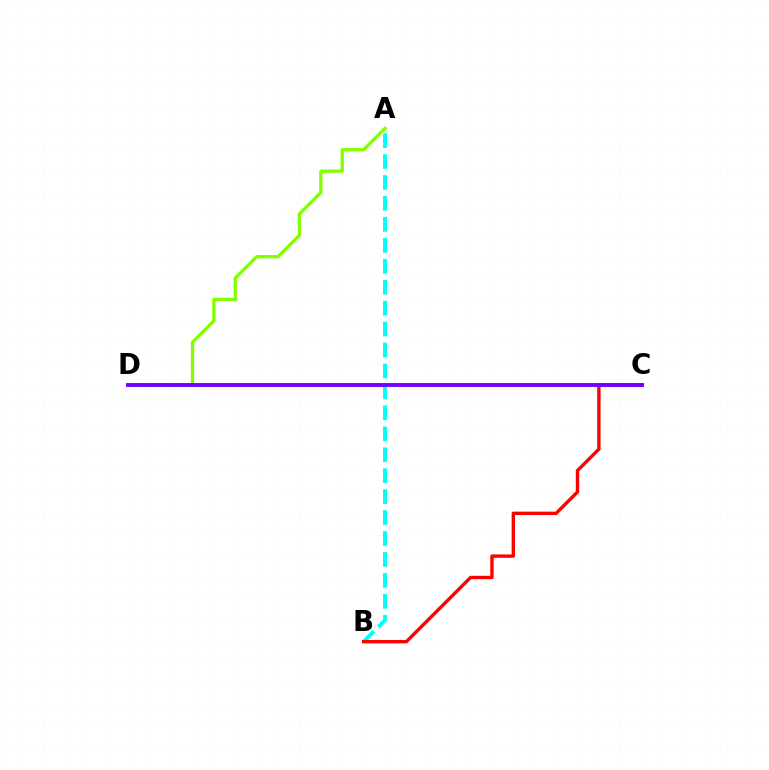{('A', 'B'): [{'color': '#00fff6', 'line_style': 'dashed', 'thickness': 2.85}], ('A', 'D'): [{'color': '#84ff00', 'line_style': 'solid', 'thickness': 2.39}], ('B', 'C'): [{'color': '#ff0000', 'line_style': 'solid', 'thickness': 2.43}], ('C', 'D'): [{'color': '#7200ff', 'line_style': 'solid', 'thickness': 2.8}]}